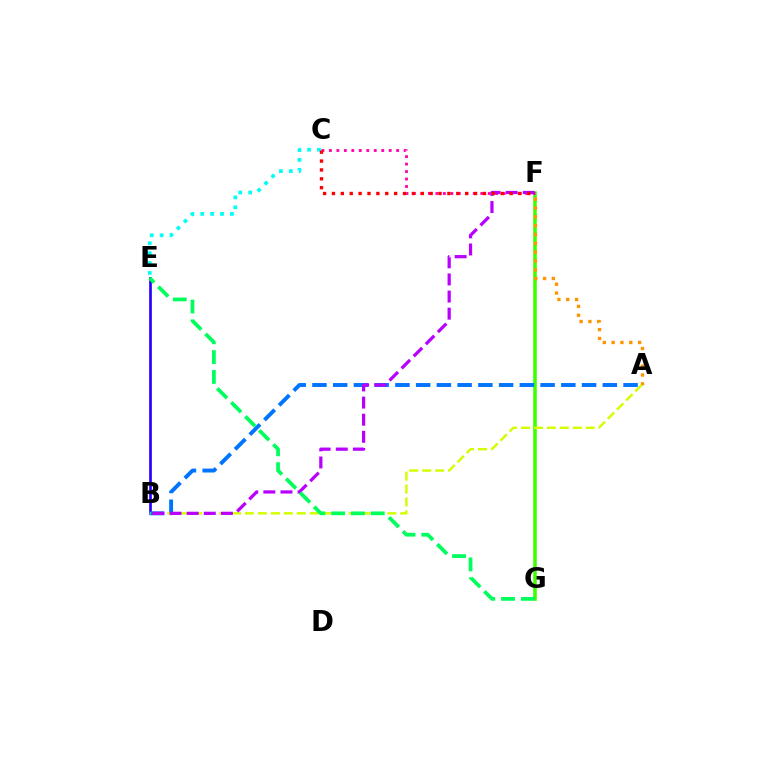{('F', 'G'): [{'color': '#3dff00', 'line_style': 'solid', 'thickness': 2.56}], ('B', 'E'): [{'color': '#2500ff', 'line_style': 'solid', 'thickness': 1.92}], ('C', 'F'): [{'color': '#ff00ac', 'line_style': 'dotted', 'thickness': 2.03}, {'color': '#ff0000', 'line_style': 'dotted', 'thickness': 2.41}], ('A', 'F'): [{'color': '#ff9400', 'line_style': 'dotted', 'thickness': 2.4}], ('A', 'B'): [{'color': '#0074ff', 'line_style': 'dashed', 'thickness': 2.82}, {'color': '#d1ff00', 'line_style': 'dashed', 'thickness': 1.76}], ('C', 'E'): [{'color': '#00fff6', 'line_style': 'dotted', 'thickness': 2.69}], ('B', 'F'): [{'color': '#b900ff', 'line_style': 'dashed', 'thickness': 2.32}], ('E', 'G'): [{'color': '#00ff5c', 'line_style': 'dashed', 'thickness': 2.69}]}